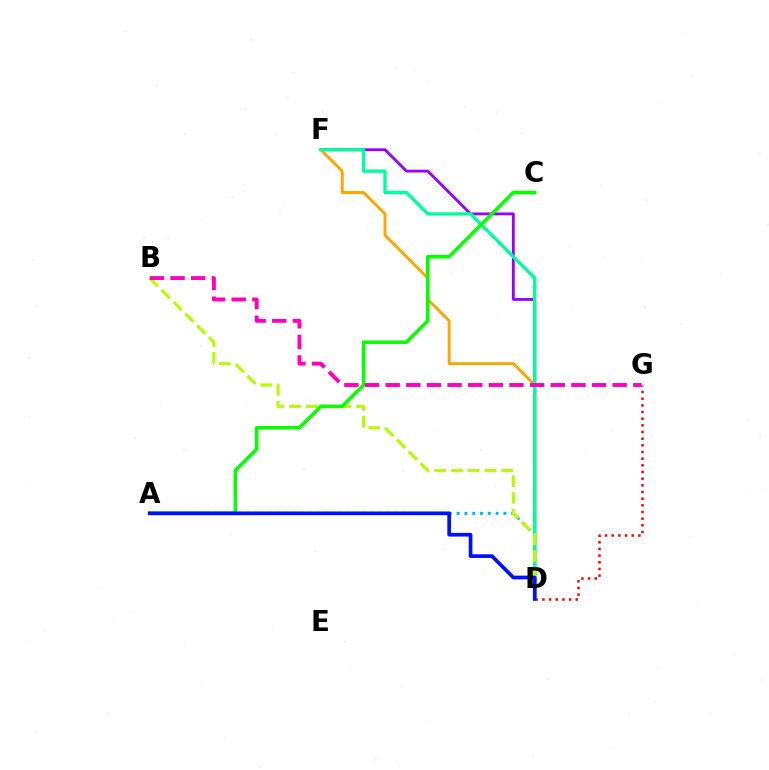{('D', 'F'): [{'color': '#9b00ff', 'line_style': 'solid', 'thickness': 2.04}, {'color': '#ffa500', 'line_style': 'solid', 'thickness': 2.09}, {'color': '#00ff9d', 'line_style': 'solid', 'thickness': 2.42}], ('D', 'G'): [{'color': '#ff0000', 'line_style': 'dotted', 'thickness': 1.81}], ('A', 'D'): [{'color': '#00b5ff', 'line_style': 'dotted', 'thickness': 2.12}, {'color': '#0010ff', 'line_style': 'solid', 'thickness': 2.66}], ('B', 'D'): [{'color': '#b3ff00', 'line_style': 'dashed', 'thickness': 2.28}], ('A', 'C'): [{'color': '#08ff00', 'line_style': 'solid', 'thickness': 2.56}], ('B', 'G'): [{'color': '#ff00bd', 'line_style': 'dashed', 'thickness': 2.8}]}